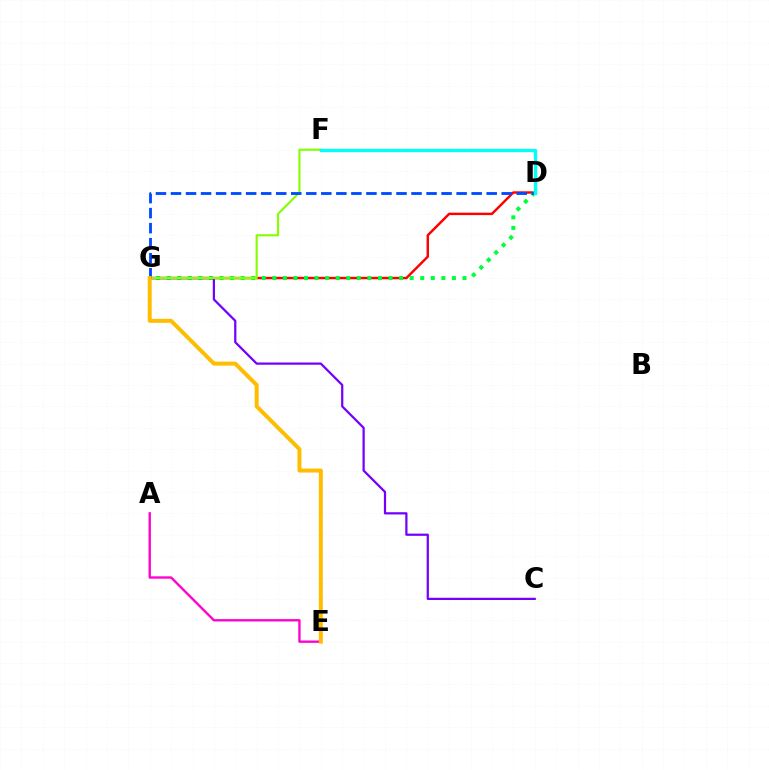{('D', 'G'): [{'color': '#ff0000', 'line_style': 'solid', 'thickness': 1.75}, {'color': '#00ff39', 'line_style': 'dotted', 'thickness': 2.87}, {'color': '#004bff', 'line_style': 'dashed', 'thickness': 2.04}], ('A', 'E'): [{'color': '#ff00cf', 'line_style': 'solid', 'thickness': 1.69}], ('C', 'G'): [{'color': '#7200ff', 'line_style': 'solid', 'thickness': 1.6}], ('F', 'G'): [{'color': '#84ff00', 'line_style': 'solid', 'thickness': 1.54}], ('D', 'F'): [{'color': '#00fff6', 'line_style': 'solid', 'thickness': 2.42}], ('E', 'G'): [{'color': '#ffbd00', 'line_style': 'solid', 'thickness': 2.86}]}